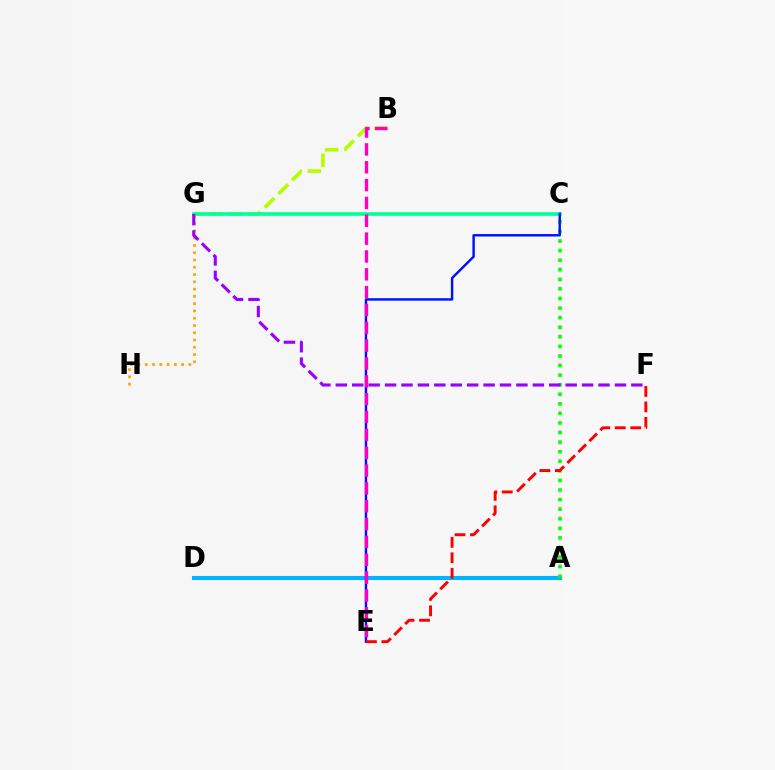{('B', 'G'): [{'color': '#b3ff00', 'line_style': 'dashed', 'thickness': 2.62}], ('A', 'D'): [{'color': '#00b5ff', 'line_style': 'solid', 'thickness': 2.94}], ('A', 'C'): [{'color': '#08ff00', 'line_style': 'dotted', 'thickness': 2.6}], ('C', 'G'): [{'color': '#00ff9d', 'line_style': 'solid', 'thickness': 2.61}], ('G', 'H'): [{'color': '#ffa500', 'line_style': 'dotted', 'thickness': 1.98}], ('C', 'E'): [{'color': '#0010ff', 'line_style': 'solid', 'thickness': 1.75}], ('E', 'F'): [{'color': '#ff0000', 'line_style': 'dashed', 'thickness': 2.1}], ('F', 'G'): [{'color': '#9b00ff', 'line_style': 'dashed', 'thickness': 2.23}], ('B', 'E'): [{'color': '#ff00bd', 'line_style': 'dashed', 'thickness': 2.42}]}